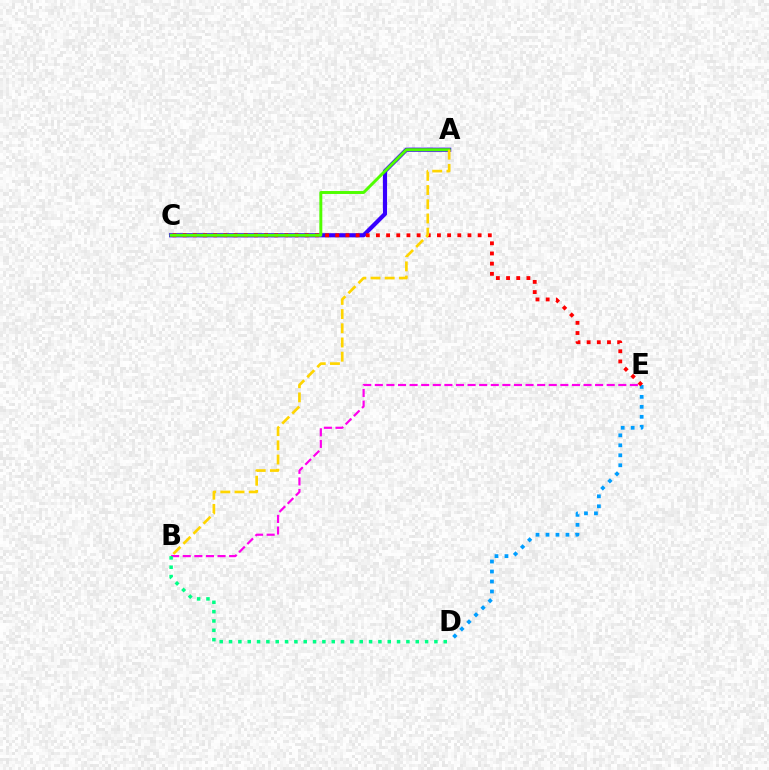{('B', 'E'): [{'color': '#ff00ed', 'line_style': 'dashed', 'thickness': 1.58}], ('A', 'C'): [{'color': '#3700ff', 'line_style': 'solid', 'thickness': 3.0}, {'color': '#4fff00', 'line_style': 'solid', 'thickness': 2.12}], ('D', 'E'): [{'color': '#009eff', 'line_style': 'dotted', 'thickness': 2.71}], ('C', 'E'): [{'color': '#ff0000', 'line_style': 'dotted', 'thickness': 2.76}], ('B', 'D'): [{'color': '#00ff86', 'line_style': 'dotted', 'thickness': 2.54}], ('A', 'B'): [{'color': '#ffd500', 'line_style': 'dashed', 'thickness': 1.93}]}